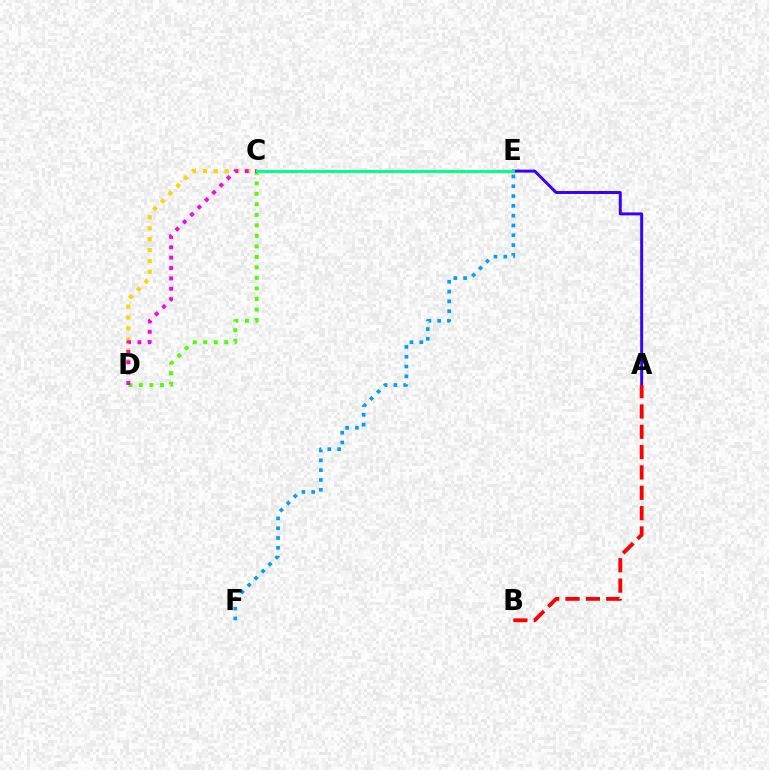{('A', 'E'): [{'color': '#3700ff', 'line_style': 'solid', 'thickness': 2.13}], ('A', 'B'): [{'color': '#ff0000', 'line_style': 'dashed', 'thickness': 2.76}], ('C', 'D'): [{'color': '#ffd500', 'line_style': 'dotted', 'thickness': 2.96}, {'color': '#4fff00', 'line_style': 'dotted', 'thickness': 2.86}, {'color': '#ff00ed', 'line_style': 'dotted', 'thickness': 2.82}], ('E', 'F'): [{'color': '#009eff', 'line_style': 'dotted', 'thickness': 2.67}], ('C', 'E'): [{'color': '#00ff86', 'line_style': 'solid', 'thickness': 2.08}]}